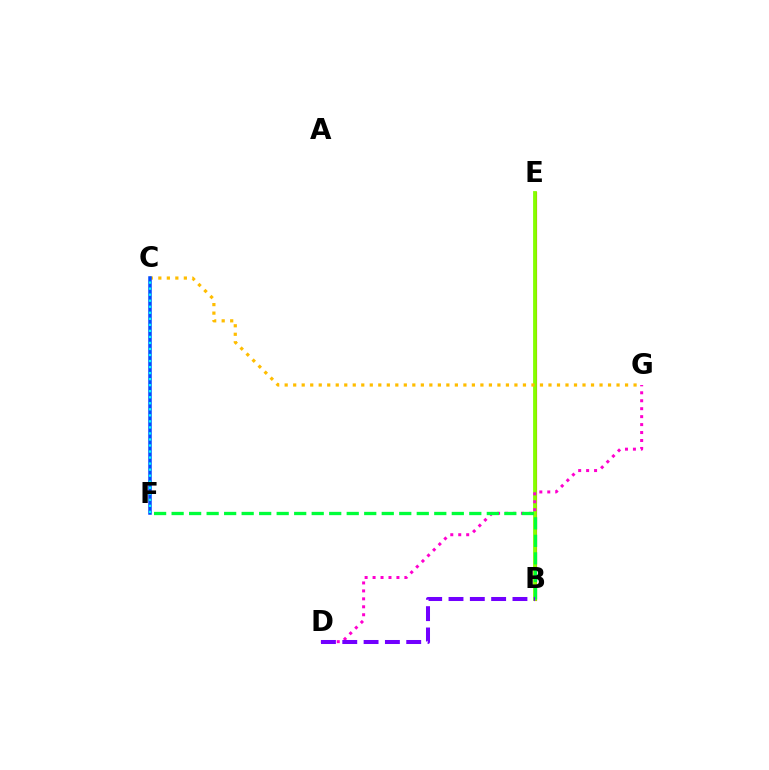{('B', 'E'): [{'color': '#ff0000', 'line_style': 'solid', 'thickness': 2.25}, {'color': '#84ff00', 'line_style': 'solid', 'thickness': 2.73}], ('D', 'G'): [{'color': '#ff00cf', 'line_style': 'dotted', 'thickness': 2.16}], ('B', 'F'): [{'color': '#00ff39', 'line_style': 'dashed', 'thickness': 2.38}], ('C', 'G'): [{'color': '#ffbd00', 'line_style': 'dotted', 'thickness': 2.31}], ('C', 'F'): [{'color': '#004bff', 'line_style': 'solid', 'thickness': 2.53}, {'color': '#00fff6', 'line_style': 'dotted', 'thickness': 1.64}], ('B', 'D'): [{'color': '#7200ff', 'line_style': 'dashed', 'thickness': 2.9}]}